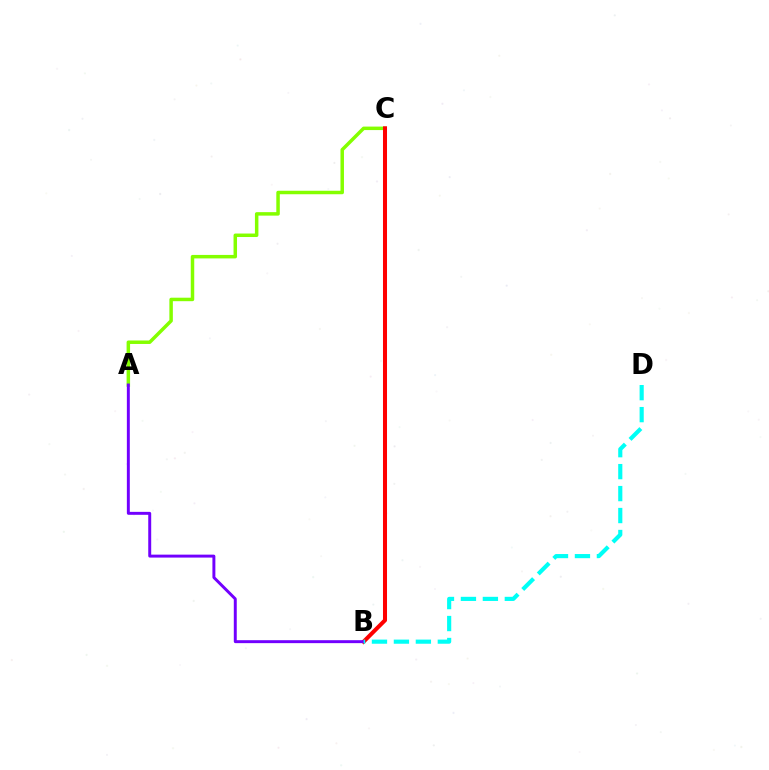{('A', 'C'): [{'color': '#84ff00', 'line_style': 'solid', 'thickness': 2.51}], ('B', 'C'): [{'color': '#ff0000', 'line_style': 'solid', 'thickness': 2.9}], ('A', 'B'): [{'color': '#7200ff', 'line_style': 'solid', 'thickness': 2.12}], ('B', 'D'): [{'color': '#00fff6', 'line_style': 'dashed', 'thickness': 2.98}]}